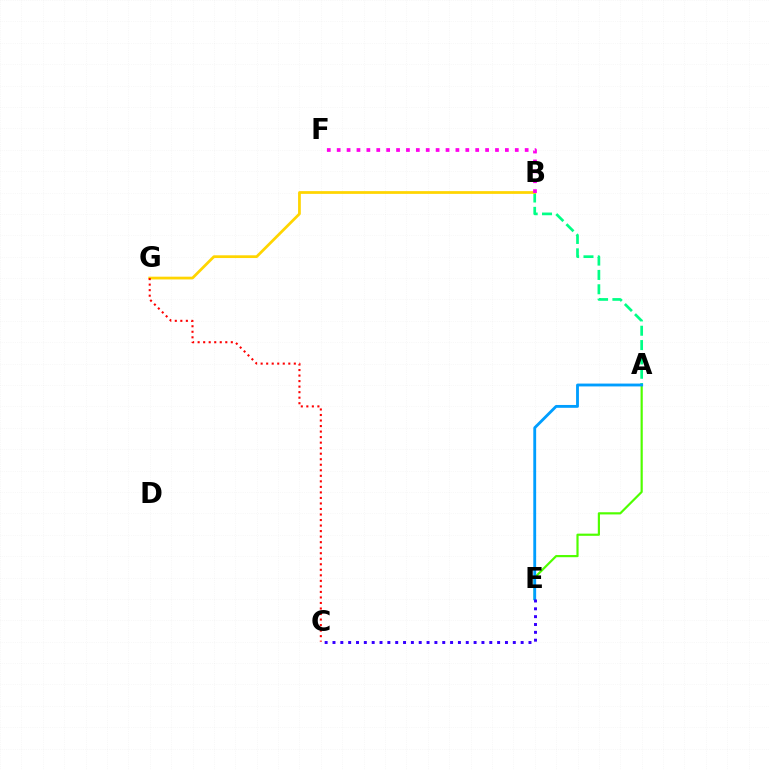{('A', 'B'): [{'color': '#00ff86', 'line_style': 'dashed', 'thickness': 1.95}], ('B', 'G'): [{'color': '#ffd500', 'line_style': 'solid', 'thickness': 1.98}], ('B', 'F'): [{'color': '#ff00ed', 'line_style': 'dotted', 'thickness': 2.69}], ('A', 'E'): [{'color': '#4fff00', 'line_style': 'solid', 'thickness': 1.57}, {'color': '#009eff', 'line_style': 'solid', 'thickness': 2.05}], ('C', 'G'): [{'color': '#ff0000', 'line_style': 'dotted', 'thickness': 1.5}], ('C', 'E'): [{'color': '#3700ff', 'line_style': 'dotted', 'thickness': 2.13}]}